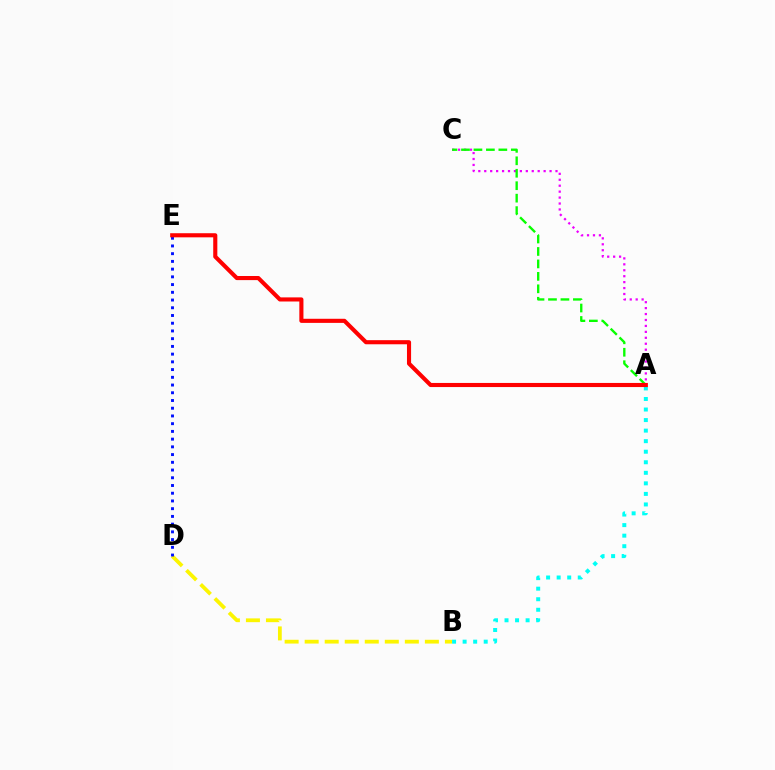{('B', 'D'): [{'color': '#fcf500', 'line_style': 'dashed', 'thickness': 2.72}], ('A', 'C'): [{'color': '#ee00ff', 'line_style': 'dotted', 'thickness': 1.61}, {'color': '#08ff00', 'line_style': 'dashed', 'thickness': 1.69}], ('D', 'E'): [{'color': '#0010ff', 'line_style': 'dotted', 'thickness': 2.1}], ('A', 'B'): [{'color': '#00fff6', 'line_style': 'dotted', 'thickness': 2.87}], ('A', 'E'): [{'color': '#ff0000', 'line_style': 'solid', 'thickness': 2.96}]}